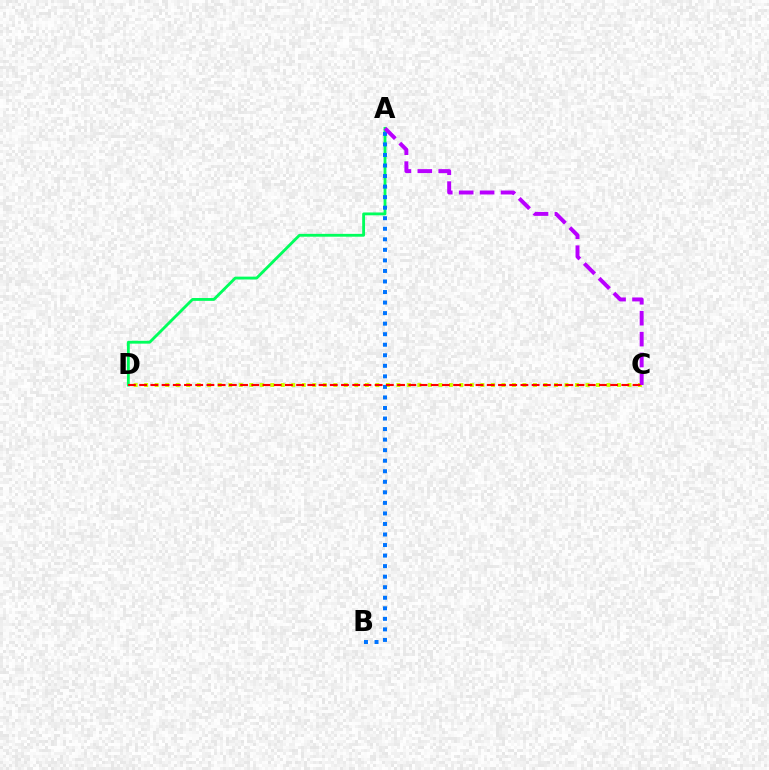{('C', 'D'): [{'color': '#d1ff00', 'line_style': 'dotted', 'thickness': 2.85}, {'color': '#ff0000', 'line_style': 'dashed', 'thickness': 1.52}], ('A', 'D'): [{'color': '#00ff5c', 'line_style': 'solid', 'thickness': 2.04}], ('A', 'B'): [{'color': '#0074ff', 'line_style': 'dotted', 'thickness': 2.86}], ('A', 'C'): [{'color': '#b900ff', 'line_style': 'dashed', 'thickness': 2.84}]}